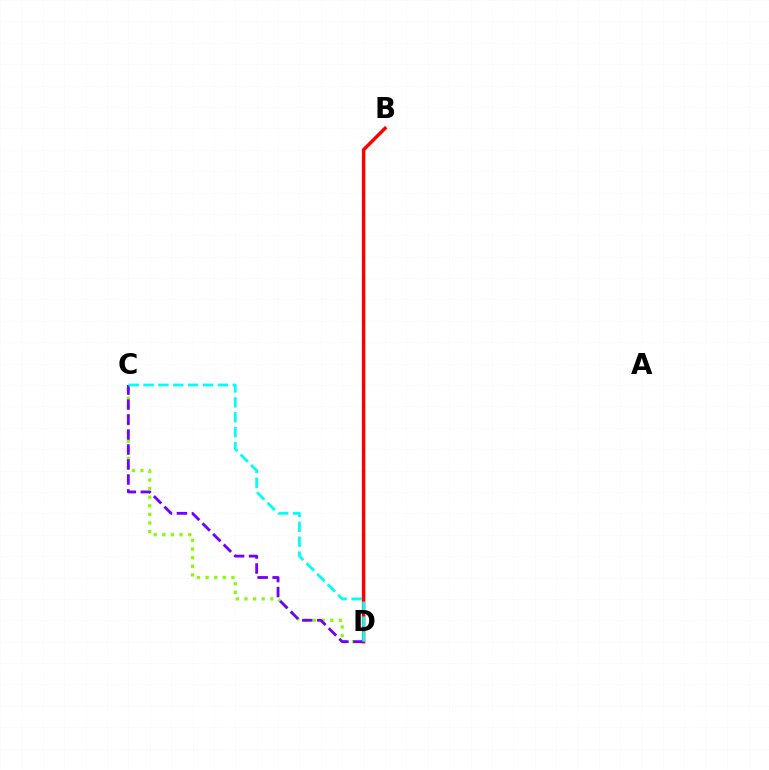{('C', 'D'): [{'color': '#84ff00', 'line_style': 'dotted', 'thickness': 2.34}, {'color': '#7200ff', 'line_style': 'dashed', 'thickness': 2.04}, {'color': '#00fff6', 'line_style': 'dashed', 'thickness': 2.02}], ('B', 'D'): [{'color': '#ff0000', 'line_style': 'solid', 'thickness': 2.49}]}